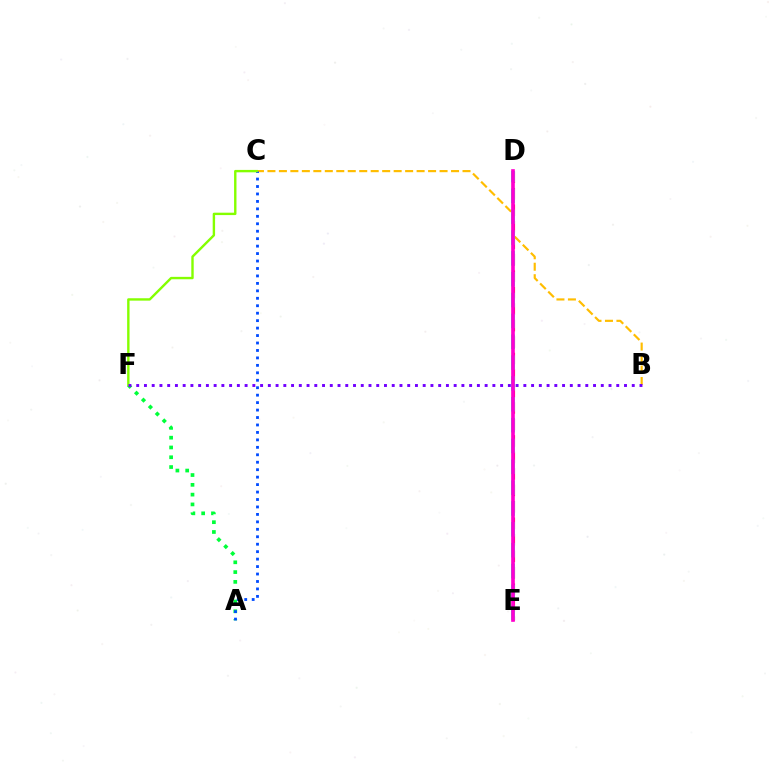{('B', 'C'): [{'color': '#ffbd00', 'line_style': 'dashed', 'thickness': 1.56}], ('D', 'E'): [{'color': '#ff0000', 'line_style': 'dashed', 'thickness': 2.24}, {'color': '#00fff6', 'line_style': 'dashed', 'thickness': 2.83}, {'color': '#ff00cf', 'line_style': 'solid', 'thickness': 2.63}], ('A', 'F'): [{'color': '#00ff39', 'line_style': 'dotted', 'thickness': 2.66}], ('A', 'C'): [{'color': '#004bff', 'line_style': 'dotted', 'thickness': 2.02}], ('C', 'F'): [{'color': '#84ff00', 'line_style': 'solid', 'thickness': 1.73}], ('B', 'F'): [{'color': '#7200ff', 'line_style': 'dotted', 'thickness': 2.1}]}